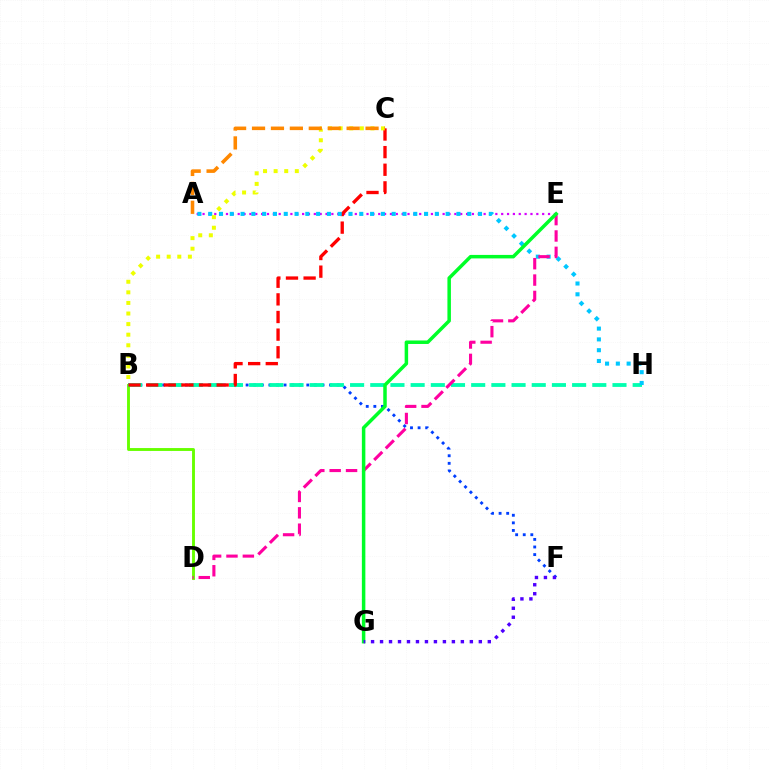{('B', 'F'): [{'color': '#003fff', 'line_style': 'dotted', 'thickness': 2.06}], ('A', 'E'): [{'color': '#d600ff', 'line_style': 'dotted', 'thickness': 1.59}], ('B', 'D'): [{'color': '#66ff00', 'line_style': 'solid', 'thickness': 2.07}], ('B', 'H'): [{'color': '#00ffaf', 'line_style': 'dashed', 'thickness': 2.74}], ('B', 'C'): [{'color': '#ff0000', 'line_style': 'dashed', 'thickness': 2.39}, {'color': '#eeff00', 'line_style': 'dotted', 'thickness': 2.88}], ('A', 'H'): [{'color': '#00c7ff', 'line_style': 'dotted', 'thickness': 2.93}], ('A', 'C'): [{'color': '#ff8800', 'line_style': 'dashed', 'thickness': 2.57}], ('D', 'E'): [{'color': '#ff00a0', 'line_style': 'dashed', 'thickness': 2.22}], ('E', 'G'): [{'color': '#00ff27', 'line_style': 'solid', 'thickness': 2.52}], ('F', 'G'): [{'color': '#4f00ff', 'line_style': 'dotted', 'thickness': 2.44}]}